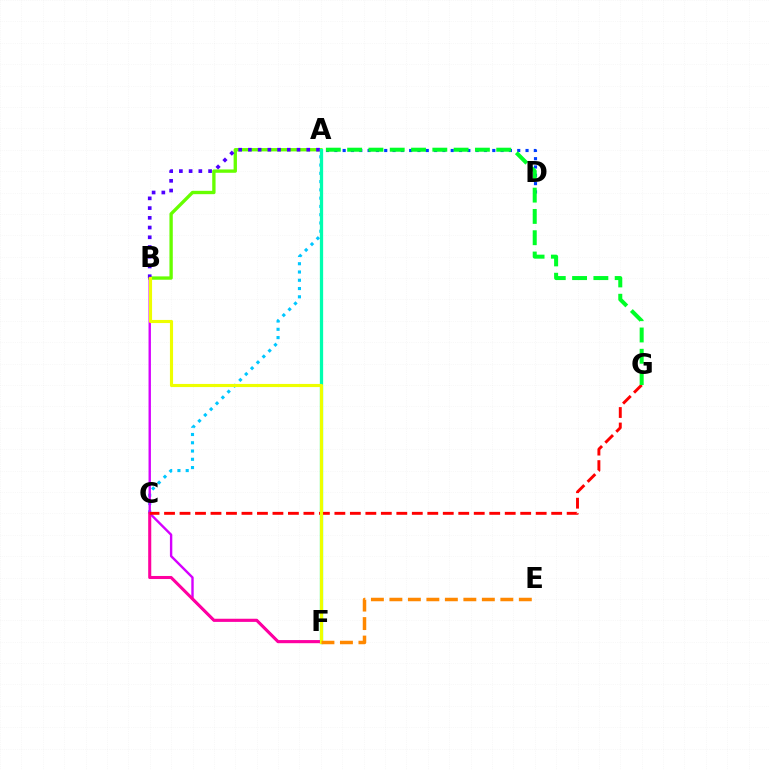{('A', 'B'): [{'color': '#66ff00', 'line_style': 'solid', 'thickness': 2.41}, {'color': '#4f00ff', 'line_style': 'dotted', 'thickness': 2.64}], ('A', 'C'): [{'color': '#00c7ff', 'line_style': 'dotted', 'thickness': 2.25}], ('A', 'F'): [{'color': '#00ffaf', 'line_style': 'solid', 'thickness': 2.36}], ('B', 'F'): [{'color': '#d600ff', 'line_style': 'solid', 'thickness': 1.72}, {'color': '#eeff00', 'line_style': 'solid', 'thickness': 2.25}], ('C', 'F'): [{'color': '#ff00a0', 'line_style': 'solid', 'thickness': 2.2}], ('A', 'D'): [{'color': '#003fff', 'line_style': 'dotted', 'thickness': 2.26}], ('C', 'G'): [{'color': '#ff0000', 'line_style': 'dashed', 'thickness': 2.1}], ('A', 'G'): [{'color': '#00ff27', 'line_style': 'dashed', 'thickness': 2.89}], ('E', 'F'): [{'color': '#ff8800', 'line_style': 'dashed', 'thickness': 2.51}]}